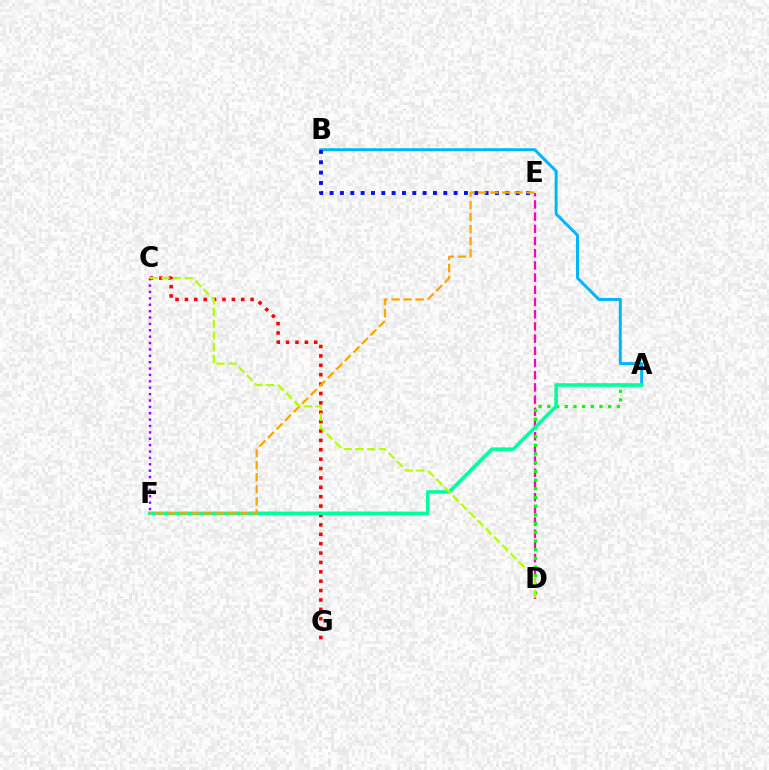{('D', 'E'): [{'color': '#ff00bd', 'line_style': 'dashed', 'thickness': 1.66}], ('C', 'G'): [{'color': '#ff0000', 'line_style': 'dotted', 'thickness': 2.55}], ('A', 'B'): [{'color': '#00b5ff', 'line_style': 'solid', 'thickness': 2.14}], ('C', 'F'): [{'color': '#9b00ff', 'line_style': 'dotted', 'thickness': 1.73}], ('A', 'D'): [{'color': '#08ff00', 'line_style': 'dotted', 'thickness': 2.36}], ('B', 'E'): [{'color': '#0010ff', 'line_style': 'dotted', 'thickness': 2.81}], ('A', 'F'): [{'color': '#00ff9d', 'line_style': 'solid', 'thickness': 2.56}], ('E', 'F'): [{'color': '#ffa500', 'line_style': 'dashed', 'thickness': 1.64}], ('C', 'D'): [{'color': '#b3ff00', 'line_style': 'dashed', 'thickness': 1.58}]}